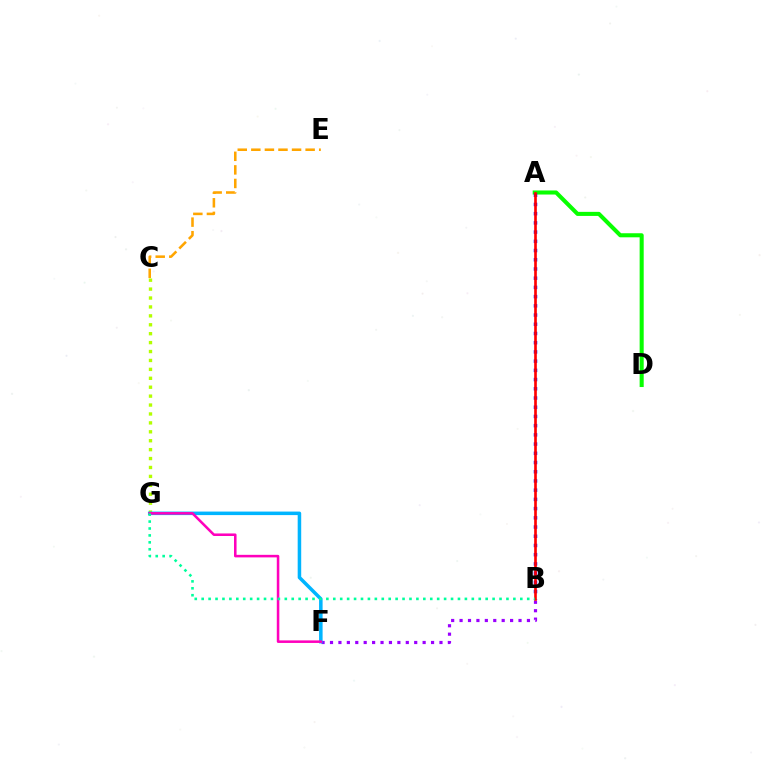{('B', 'F'): [{'color': '#9b00ff', 'line_style': 'dotted', 'thickness': 2.29}], ('C', 'G'): [{'color': '#b3ff00', 'line_style': 'dotted', 'thickness': 2.42}], ('C', 'E'): [{'color': '#ffa500', 'line_style': 'dashed', 'thickness': 1.84}], ('F', 'G'): [{'color': '#00b5ff', 'line_style': 'solid', 'thickness': 2.54}, {'color': '#ff00bd', 'line_style': 'solid', 'thickness': 1.83}], ('A', 'D'): [{'color': '#08ff00', 'line_style': 'solid', 'thickness': 2.93}], ('A', 'B'): [{'color': '#0010ff', 'line_style': 'dotted', 'thickness': 2.5}, {'color': '#ff0000', 'line_style': 'solid', 'thickness': 1.92}], ('B', 'G'): [{'color': '#00ff9d', 'line_style': 'dotted', 'thickness': 1.88}]}